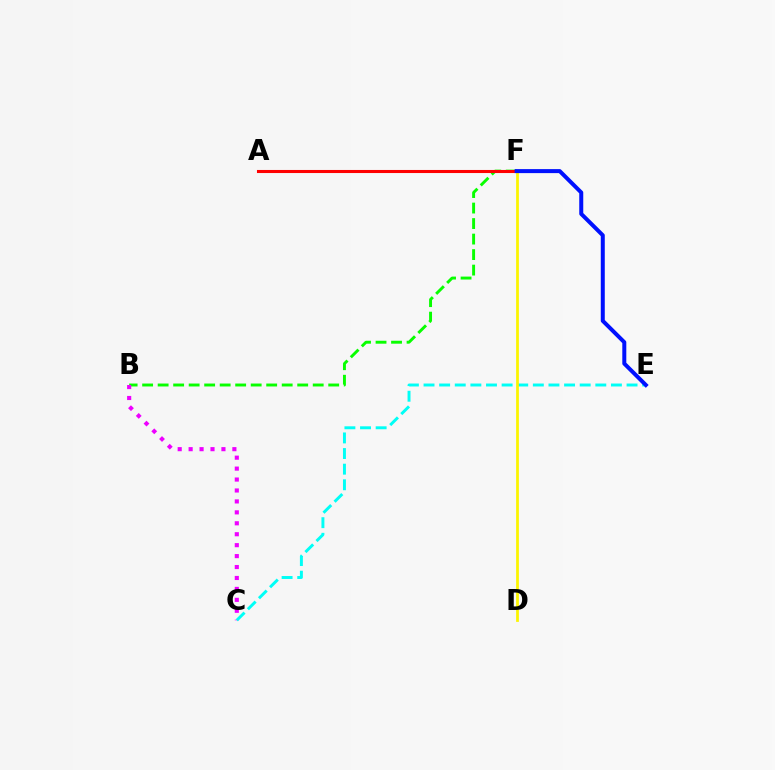{('B', 'F'): [{'color': '#08ff00', 'line_style': 'dashed', 'thickness': 2.11}], ('B', 'C'): [{'color': '#ee00ff', 'line_style': 'dotted', 'thickness': 2.97}], ('A', 'F'): [{'color': '#ff0000', 'line_style': 'solid', 'thickness': 2.21}], ('C', 'E'): [{'color': '#00fff6', 'line_style': 'dashed', 'thickness': 2.12}], ('D', 'F'): [{'color': '#fcf500', 'line_style': 'solid', 'thickness': 1.99}], ('E', 'F'): [{'color': '#0010ff', 'line_style': 'solid', 'thickness': 2.88}]}